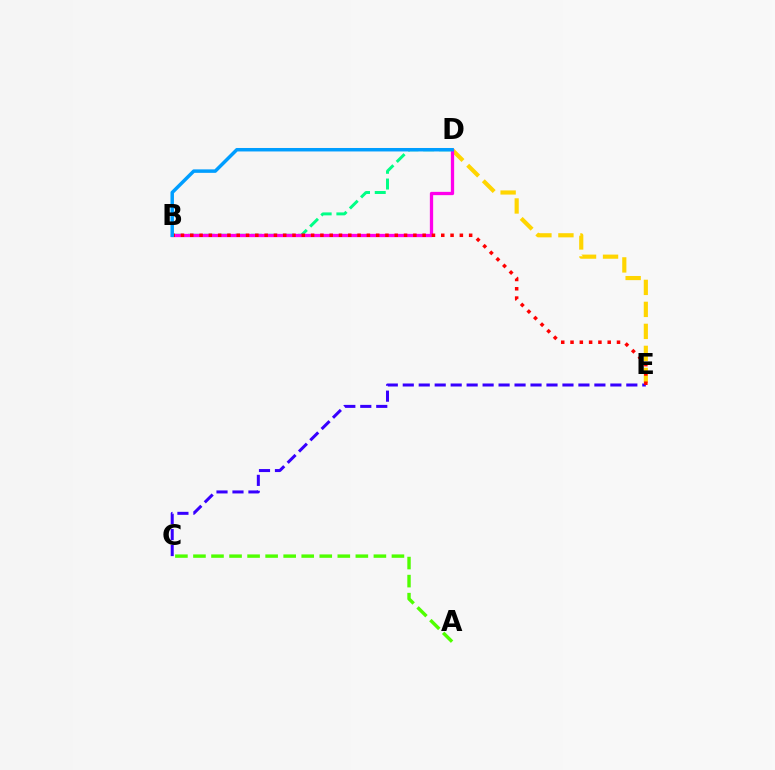{('B', 'D'): [{'color': '#00ff86', 'line_style': 'dashed', 'thickness': 2.14}, {'color': '#ff00ed', 'line_style': 'solid', 'thickness': 2.37}, {'color': '#009eff', 'line_style': 'solid', 'thickness': 2.5}], ('D', 'E'): [{'color': '#ffd500', 'line_style': 'dashed', 'thickness': 2.99}], ('C', 'E'): [{'color': '#3700ff', 'line_style': 'dashed', 'thickness': 2.17}], ('B', 'E'): [{'color': '#ff0000', 'line_style': 'dotted', 'thickness': 2.53}], ('A', 'C'): [{'color': '#4fff00', 'line_style': 'dashed', 'thickness': 2.45}]}